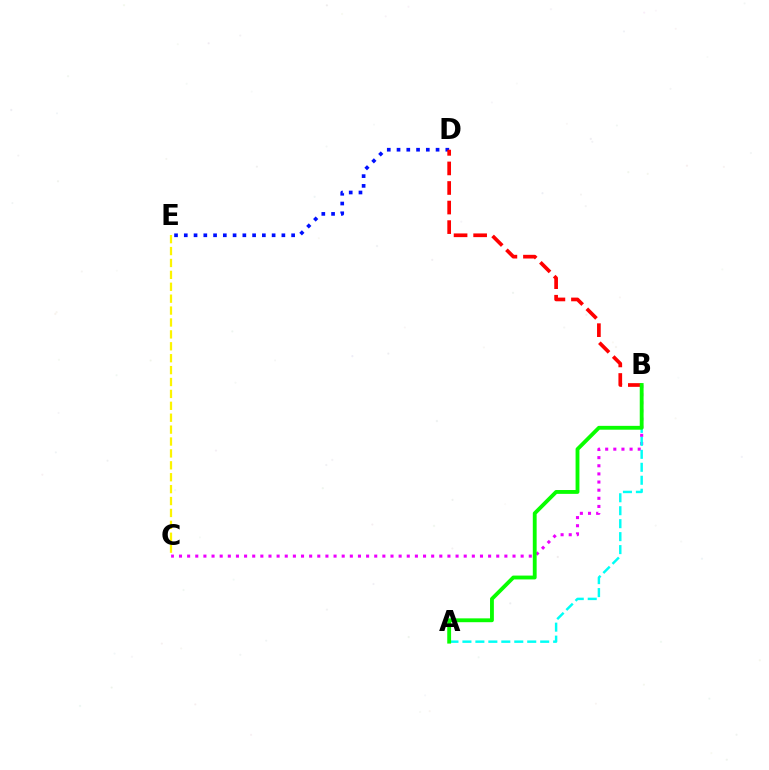{('B', 'C'): [{'color': '#ee00ff', 'line_style': 'dotted', 'thickness': 2.21}], ('D', 'E'): [{'color': '#0010ff', 'line_style': 'dotted', 'thickness': 2.65}], ('A', 'B'): [{'color': '#00fff6', 'line_style': 'dashed', 'thickness': 1.76}, {'color': '#08ff00', 'line_style': 'solid', 'thickness': 2.77}], ('C', 'E'): [{'color': '#fcf500', 'line_style': 'dashed', 'thickness': 1.62}], ('B', 'D'): [{'color': '#ff0000', 'line_style': 'dashed', 'thickness': 2.66}]}